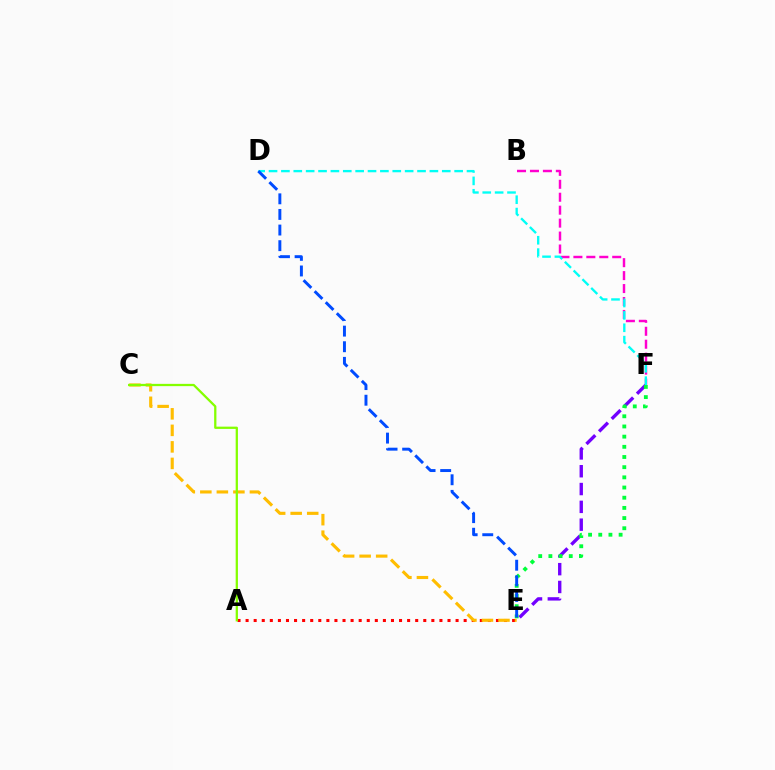{('B', 'F'): [{'color': '#ff00cf', 'line_style': 'dashed', 'thickness': 1.76}], ('E', 'F'): [{'color': '#7200ff', 'line_style': 'dashed', 'thickness': 2.42}, {'color': '#00ff39', 'line_style': 'dotted', 'thickness': 2.77}], ('D', 'F'): [{'color': '#00fff6', 'line_style': 'dashed', 'thickness': 1.68}], ('A', 'E'): [{'color': '#ff0000', 'line_style': 'dotted', 'thickness': 2.19}], ('C', 'E'): [{'color': '#ffbd00', 'line_style': 'dashed', 'thickness': 2.25}], ('A', 'C'): [{'color': '#84ff00', 'line_style': 'solid', 'thickness': 1.64}], ('D', 'E'): [{'color': '#004bff', 'line_style': 'dashed', 'thickness': 2.12}]}